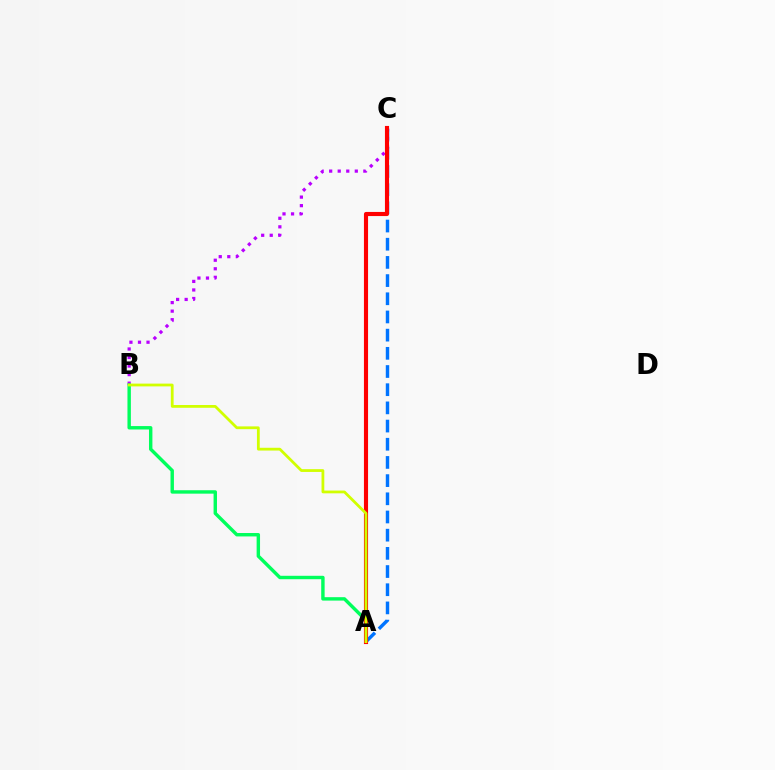{('B', 'C'): [{'color': '#b900ff', 'line_style': 'dotted', 'thickness': 2.32}], ('A', 'B'): [{'color': '#00ff5c', 'line_style': 'solid', 'thickness': 2.46}, {'color': '#d1ff00', 'line_style': 'solid', 'thickness': 2.0}], ('A', 'C'): [{'color': '#0074ff', 'line_style': 'dashed', 'thickness': 2.47}, {'color': '#ff0000', 'line_style': 'solid', 'thickness': 2.97}]}